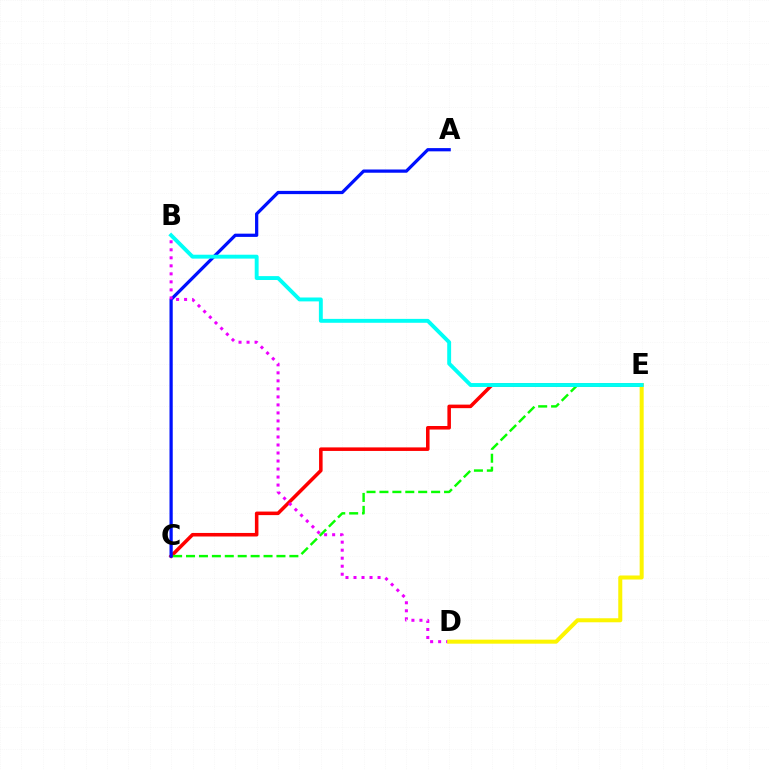{('C', 'E'): [{'color': '#ff0000', 'line_style': 'solid', 'thickness': 2.55}, {'color': '#08ff00', 'line_style': 'dashed', 'thickness': 1.75}], ('A', 'C'): [{'color': '#0010ff', 'line_style': 'solid', 'thickness': 2.33}], ('B', 'D'): [{'color': '#ee00ff', 'line_style': 'dotted', 'thickness': 2.18}], ('D', 'E'): [{'color': '#fcf500', 'line_style': 'solid', 'thickness': 2.89}], ('B', 'E'): [{'color': '#00fff6', 'line_style': 'solid', 'thickness': 2.81}]}